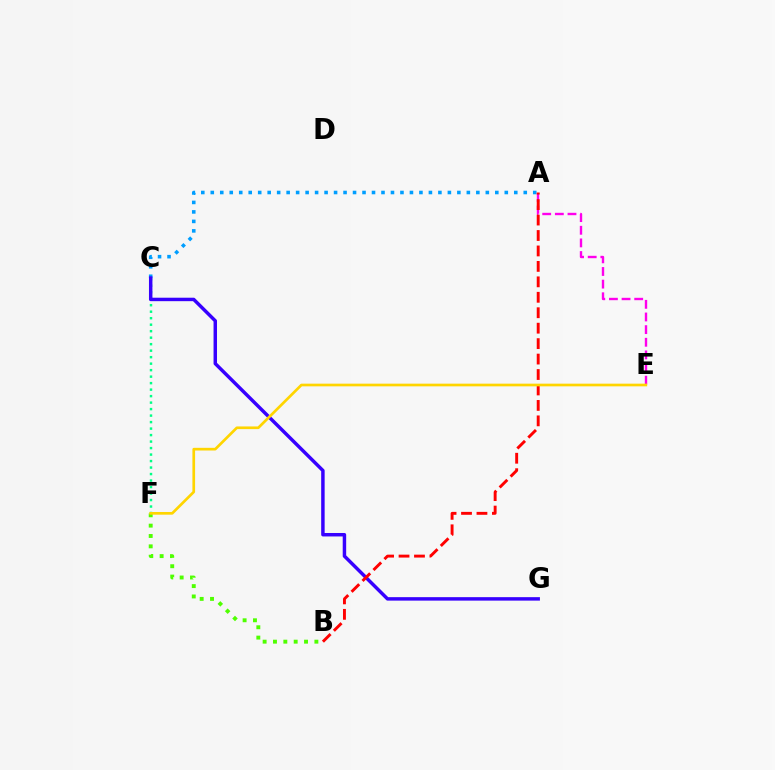{('C', 'F'): [{'color': '#00ff86', 'line_style': 'dotted', 'thickness': 1.76}], ('B', 'F'): [{'color': '#4fff00', 'line_style': 'dotted', 'thickness': 2.81}], ('A', 'C'): [{'color': '#009eff', 'line_style': 'dotted', 'thickness': 2.58}], ('C', 'G'): [{'color': '#3700ff', 'line_style': 'solid', 'thickness': 2.49}], ('A', 'E'): [{'color': '#ff00ed', 'line_style': 'dashed', 'thickness': 1.72}], ('A', 'B'): [{'color': '#ff0000', 'line_style': 'dashed', 'thickness': 2.1}], ('E', 'F'): [{'color': '#ffd500', 'line_style': 'solid', 'thickness': 1.93}]}